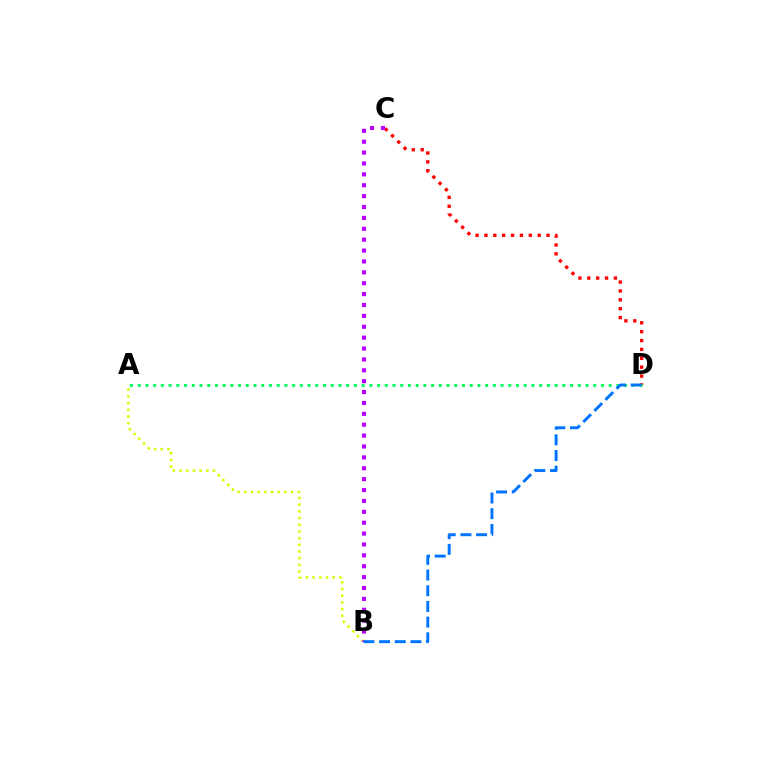{('C', 'D'): [{'color': '#ff0000', 'line_style': 'dotted', 'thickness': 2.41}], ('A', 'B'): [{'color': '#d1ff00', 'line_style': 'dotted', 'thickness': 1.82}], ('A', 'D'): [{'color': '#00ff5c', 'line_style': 'dotted', 'thickness': 2.1}], ('B', 'C'): [{'color': '#b900ff', 'line_style': 'dotted', 'thickness': 2.96}], ('B', 'D'): [{'color': '#0074ff', 'line_style': 'dashed', 'thickness': 2.13}]}